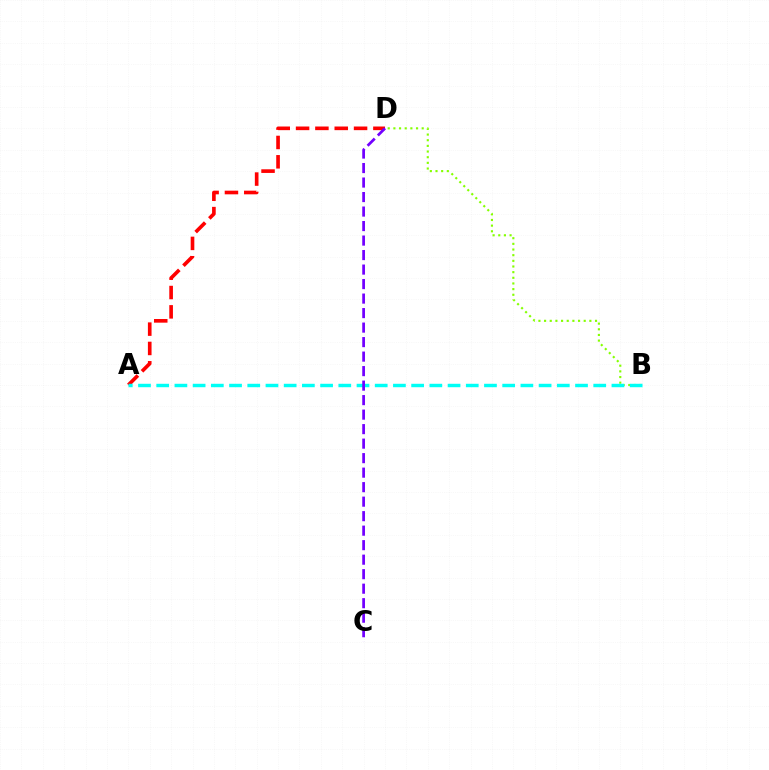{('A', 'D'): [{'color': '#ff0000', 'line_style': 'dashed', 'thickness': 2.63}], ('B', 'D'): [{'color': '#84ff00', 'line_style': 'dotted', 'thickness': 1.54}], ('A', 'B'): [{'color': '#00fff6', 'line_style': 'dashed', 'thickness': 2.47}], ('C', 'D'): [{'color': '#7200ff', 'line_style': 'dashed', 'thickness': 1.97}]}